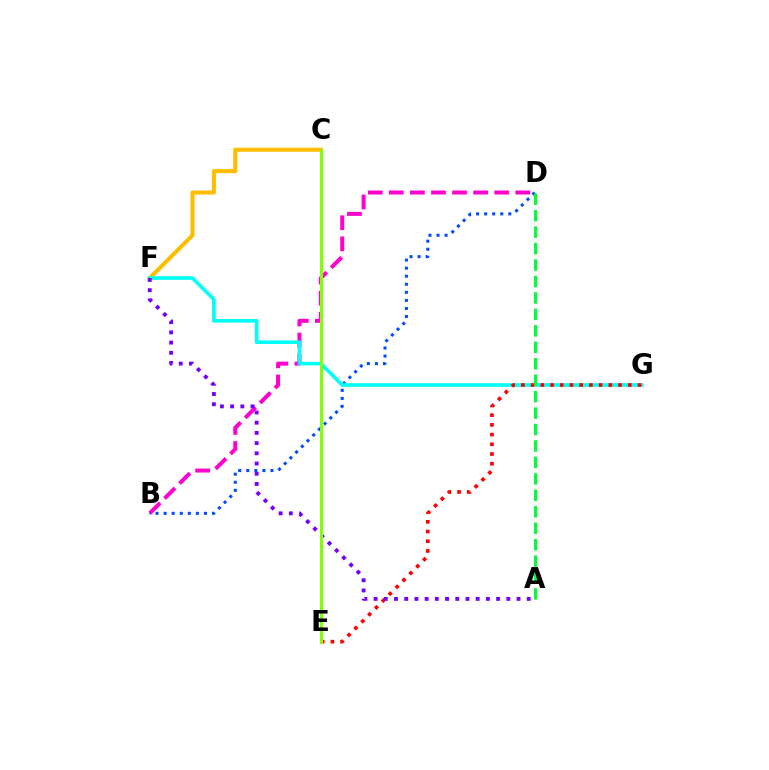{('C', 'F'): [{'color': '#ffbd00', 'line_style': 'solid', 'thickness': 2.94}], ('B', 'D'): [{'color': '#ff00cf', 'line_style': 'dashed', 'thickness': 2.86}, {'color': '#004bff', 'line_style': 'dotted', 'thickness': 2.19}], ('F', 'G'): [{'color': '#00fff6', 'line_style': 'solid', 'thickness': 2.61}], ('E', 'G'): [{'color': '#ff0000', 'line_style': 'dotted', 'thickness': 2.64}], ('A', 'F'): [{'color': '#7200ff', 'line_style': 'dotted', 'thickness': 2.77}], ('A', 'D'): [{'color': '#00ff39', 'line_style': 'dashed', 'thickness': 2.23}], ('C', 'E'): [{'color': '#84ff00', 'line_style': 'solid', 'thickness': 2.19}]}